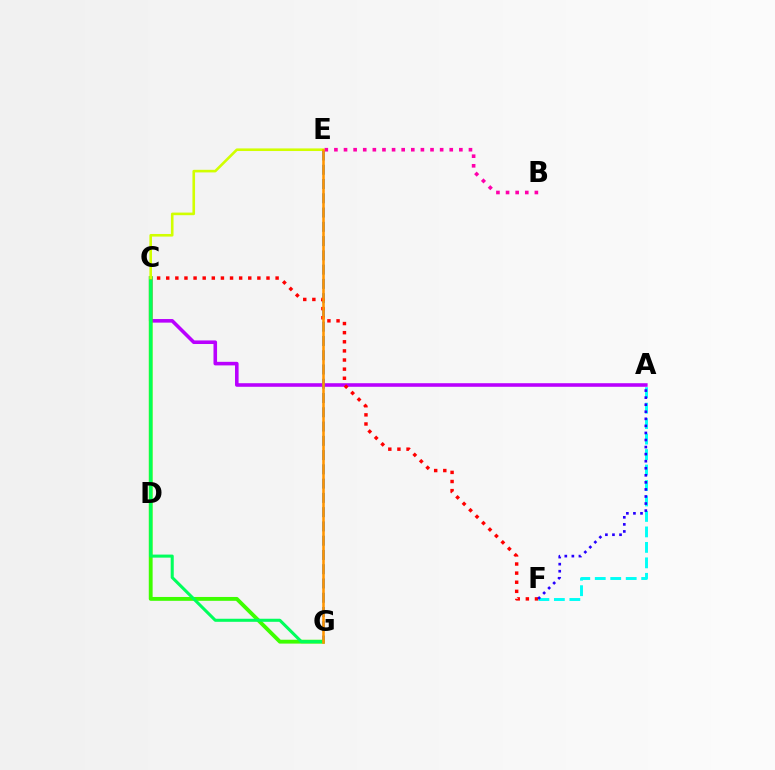{('A', 'C'): [{'color': '#b900ff', 'line_style': 'solid', 'thickness': 2.58}], ('E', 'G'): [{'color': '#0074ff', 'line_style': 'dashed', 'thickness': 1.94}, {'color': '#ff9400', 'line_style': 'solid', 'thickness': 1.84}], ('B', 'E'): [{'color': '#ff00ac', 'line_style': 'dotted', 'thickness': 2.61}], ('C', 'G'): [{'color': '#3dff00', 'line_style': 'solid', 'thickness': 2.77}, {'color': '#00ff5c', 'line_style': 'solid', 'thickness': 2.2}], ('A', 'F'): [{'color': '#00fff6', 'line_style': 'dashed', 'thickness': 2.1}, {'color': '#2500ff', 'line_style': 'dotted', 'thickness': 1.92}], ('C', 'F'): [{'color': '#ff0000', 'line_style': 'dotted', 'thickness': 2.48}], ('C', 'E'): [{'color': '#d1ff00', 'line_style': 'solid', 'thickness': 1.88}]}